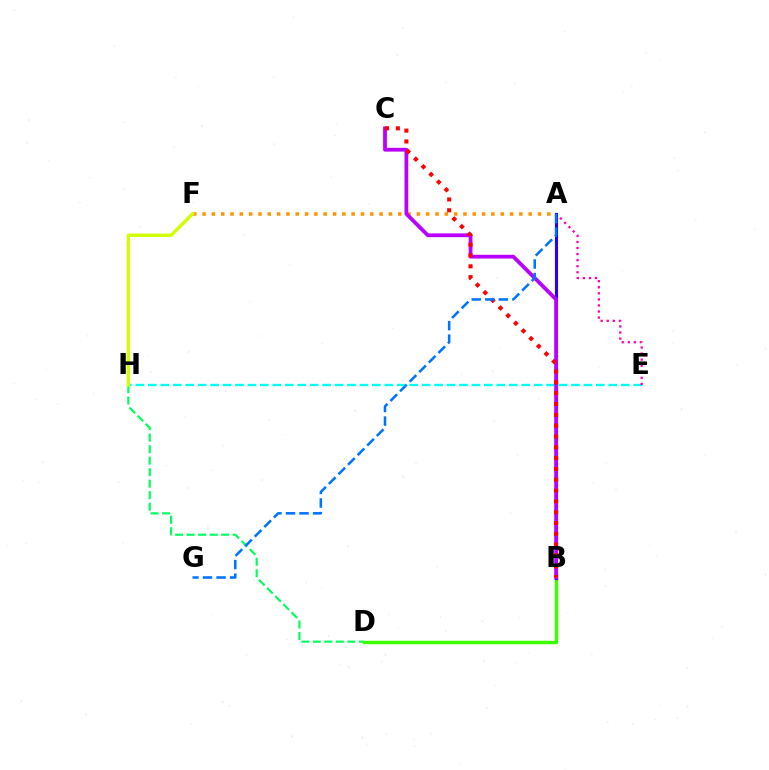{('D', 'H'): [{'color': '#00ff5c', 'line_style': 'dashed', 'thickness': 1.56}], ('E', 'H'): [{'color': '#00fff6', 'line_style': 'dashed', 'thickness': 1.69}], ('A', 'F'): [{'color': '#ff9400', 'line_style': 'dotted', 'thickness': 2.53}], ('F', 'H'): [{'color': '#d1ff00', 'line_style': 'solid', 'thickness': 2.43}], ('A', 'E'): [{'color': '#ff00ac', 'line_style': 'dotted', 'thickness': 1.65}], ('B', 'D'): [{'color': '#3dff00', 'line_style': 'solid', 'thickness': 2.5}], ('A', 'B'): [{'color': '#2500ff', 'line_style': 'solid', 'thickness': 2.24}], ('B', 'C'): [{'color': '#b900ff', 'line_style': 'solid', 'thickness': 2.72}, {'color': '#ff0000', 'line_style': 'dotted', 'thickness': 2.94}], ('A', 'G'): [{'color': '#0074ff', 'line_style': 'dashed', 'thickness': 1.84}]}